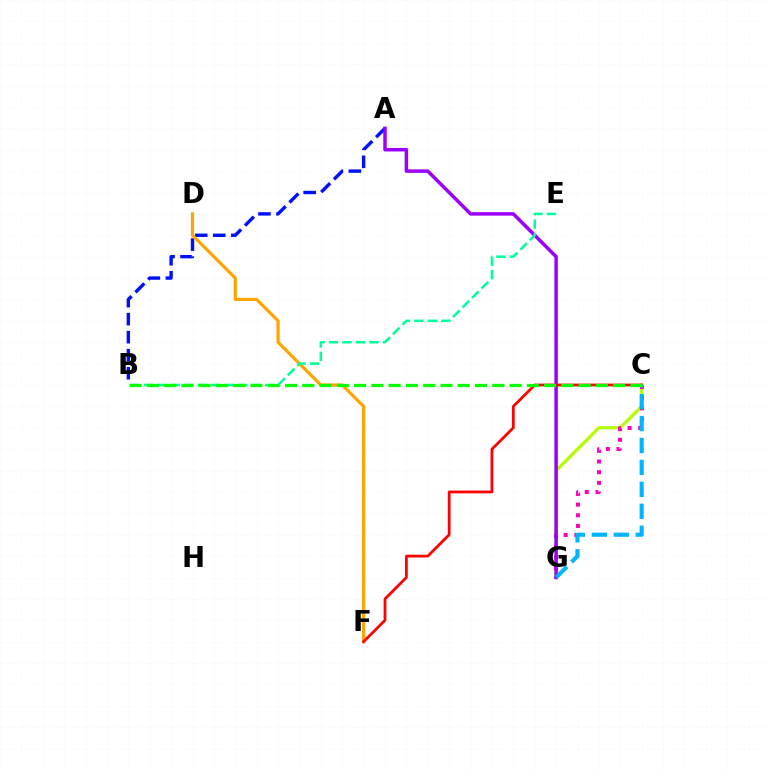{('C', 'G'): [{'color': '#b3ff00', 'line_style': 'solid', 'thickness': 2.35}, {'color': '#ff00bd', 'line_style': 'dotted', 'thickness': 2.9}, {'color': '#00b5ff', 'line_style': 'dashed', 'thickness': 2.98}], ('A', 'B'): [{'color': '#0010ff', 'line_style': 'dashed', 'thickness': 2.45}], ('A', 'G'): [{'color': '#9b00ff', 'line_style': 'solid', 'thickness': 2.51}], ('D', 'F'): [{'color': '#ffa500', 'line_style': 'solid', 'thickness': 2.29}], ('C', 'F'): [{'color': '#ff0000', 'line_style': 'solid', 'thickness': 1.99}], ('B', 'E'): [{'color': '#00ff9d', 'line_style': 'dashed', 'thickness': 1.83}], ('B', 'C'): [{'color': '#08ff00', 'line_style': 'dashed', 'thickness': 2.35}]}